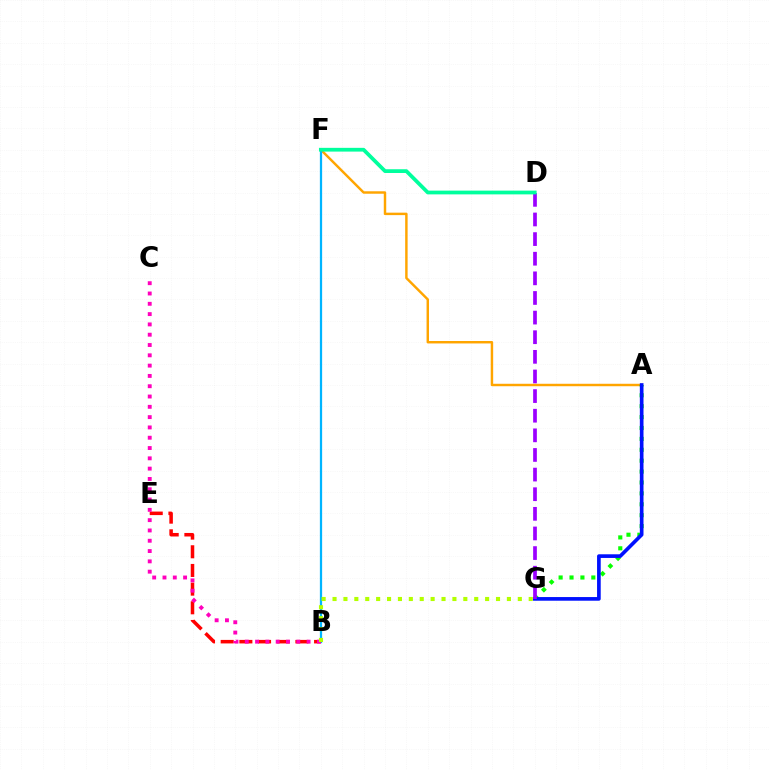{('A', 'F'): [{'color': '#ffa500', 'line_style': 'solid', 'thickness': 1.76}], ('B', 'F'): [{'color': '#00b5ff', 'line_style': 'solid', 'thickness': 1.62}], ('A', 'G'): [{'color': '#08ff00', 'line_style': 'dotted', 'thickness': 2.96}, {'color': '#0010ff', 'line_style': 'solid', 'thickness': 2.64}], ('B', 'E'): [{'color': '#ff0000', 'line_style': 'dashed', 'thickness': 2.54}], ('D', 'G'): [{'color': '#9b00ff', 'line_style': 'dashed', 'thickness': 2.67}], ('B', 'C'): [{'color': '#ff00bd', 'line_style': 'dotted', 'thickness': 2.8}], ('B', 'G'): [{'color': '#b3ff00', 'line_style': 'dotted', 'thickness': 2.96}], ('D', 'F'): [{'color': '#00ff9d', 'line_style': 'solid', 'thickness': 2.7}]}